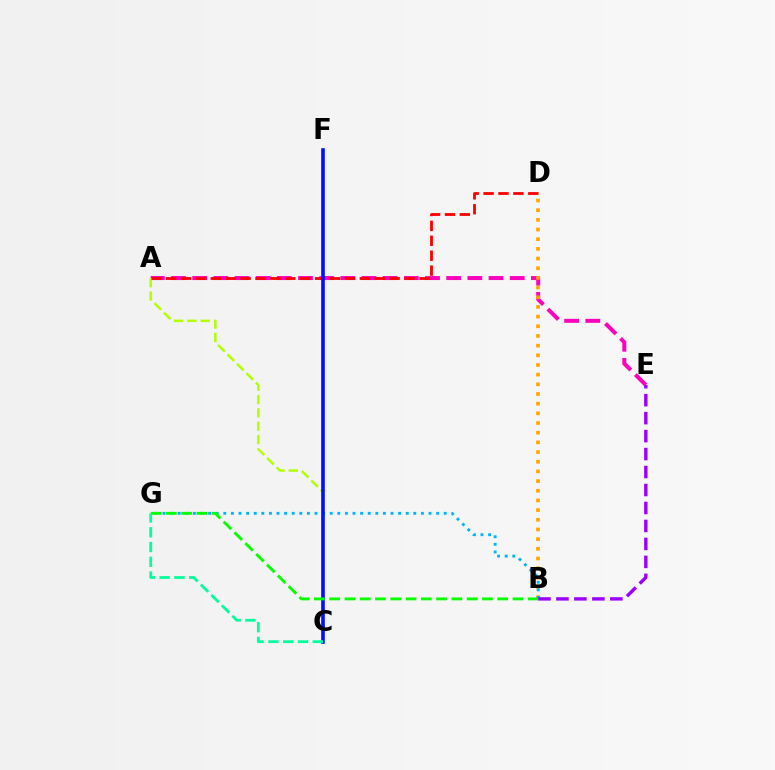{('A', 'E'): [{'color': '#ff00bd', 'line_style': 'dashed', 'thickness': 2.88}], ('B', 'D'): [{'color': '#ffa500', 'line_style': 'dotted', 'thickness': 2.63}], ('A', 'C'): [{'color': '#b3ff00', 'line_style': 'dashed', 'thickness': 1.81}], ('A', 'D'): [{'color': '#ff0000', 'line_style': 'dashed', 'thickness': 2.03}], ('B', 'G'): [{'color': '#00b5ff', 'line_style': 'dotted', 'thickness': 2.06}, {'color': '#08ff00', 'line_style': 'dashed', 'thickness': 2.08}], ('C', 'F'): [{'color': '#0010ff', 'line_style': 'solid', 'thickness': 2.61}], ('C', 'G'): [{'color': '#00ff9d', 'line_style': 'dashed', 'thickness': 2.01}], ('B', 'E'): [{'color': '#9b00ff', 'line_style': 'dashed', 'thickness': 2.44}]}